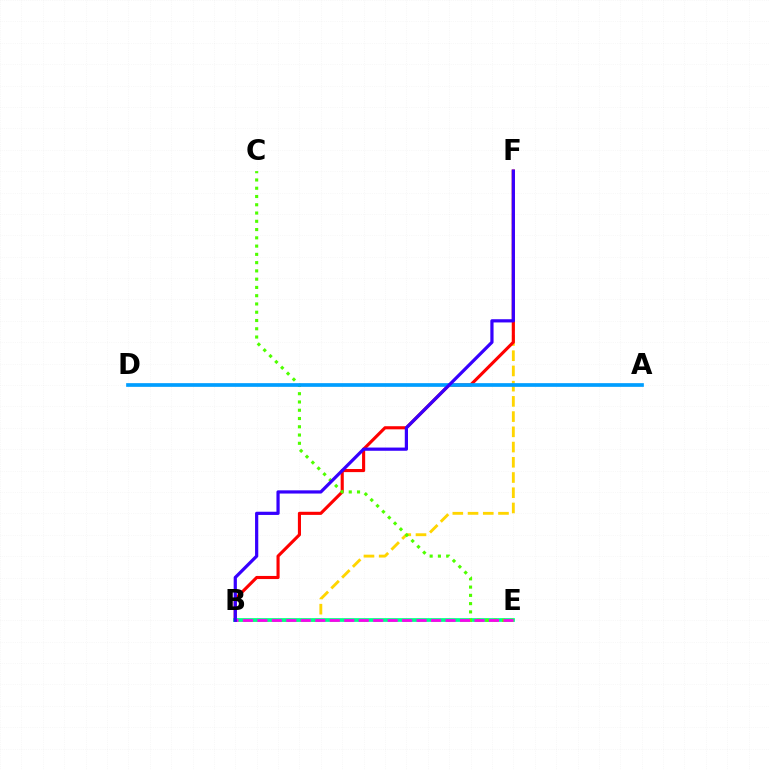{('B', 'F'): [{'color': '#ffd500', 'line_style': 'dashed', 'thickness': 2.07}, {'color': '#ff0000', 'line_style': 'solid', 'thickness': 2.24}, {'color': '#3700ff', 'line_style': 'solid', 'thickness': 2.32}], ('B', 'E'): [{'color': '#00ff86', 'line_style': 'solid', 'thickness': 2.68}, {'color': '#ff00ed', 'line_style': 'dashed', 'thickness': 1.97}], ('C', 'E'): [{'color': '#4fff00', 'line_style': 'dotted', 'thickness': 2.25}], ('A', 'D'): [{'color': '#009eff', 'line_style': 'solid', 'thickness': 2.66}]}